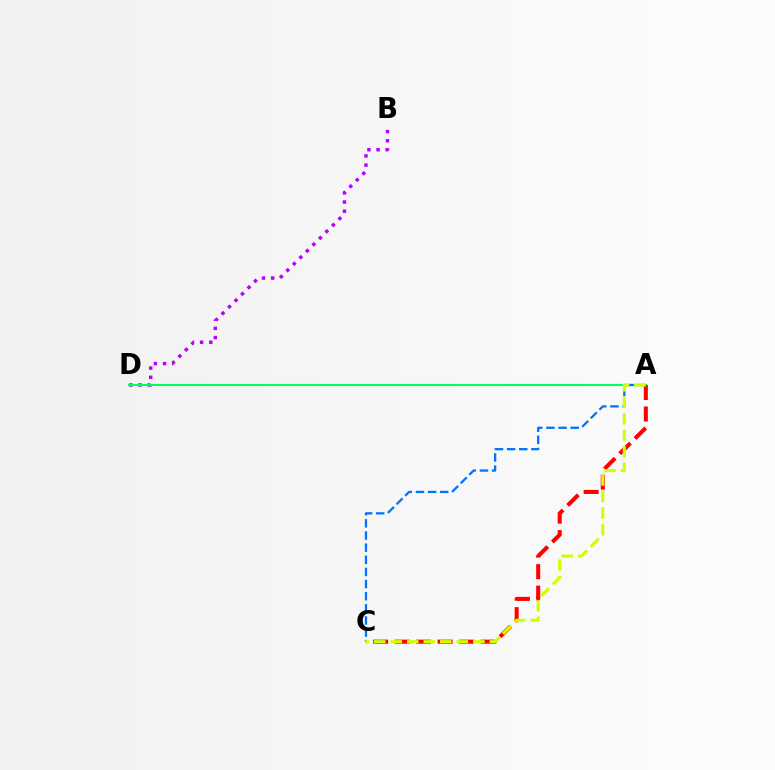{('B', 'D'): [{'color': '#b900ff', 'line_style': 'dotted', 'thickness': 2.49}], ('A', 'D'): [{'color': '#00ff5c', 'line_style': 'solid', 'thickness': 1.5}], ('A', 'C'): [{'color': '#ff0000', 'line_style': 'dashed', 'thickness': 2.92}, {'color': '#0074ff', 'line_style': 'dashed', 'thickness': 1.65}, {'color': '#d1ff00', 'line_style': 'dashed', 'thickness': 2.25}]}